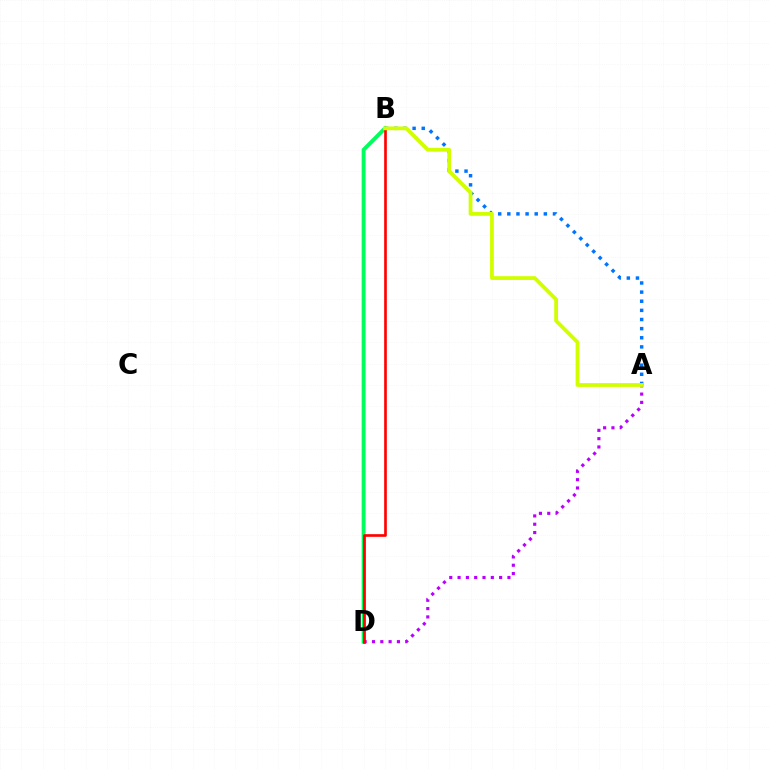{('B', 'D'): [{'color': '#00ff5c', 'line_style': 'solid', 'thickness': 2.81}, {'color': '#ff0000', 'line_style': 'solid', 'thickness': 1.91}], ('A', 'B'): [{'color': '#0074ff', 'line_style': 'dotted', 'thickness': 2.48}, {'color': '#d1ff00', 'line_style': 'solid', 'thickness': 2.73}], ('A', 'D'): [{'color': '#b900ff', 'line_style': 'dotted', 'thickness': 2.26}]}